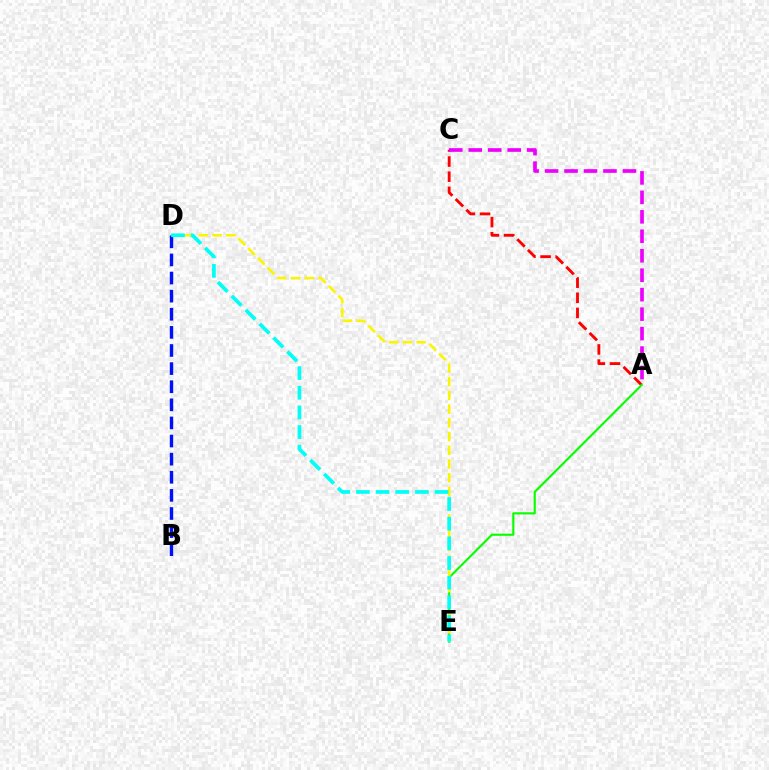{('A', 'C'): [{'color': '#ff0000', 'line_style': 'dashed', 'thickness': 2.06}, {'color': '#ee00ff', 'line_style': 'dashed', 'thickness': 2.64}], ('A', 'E'): [{'color': '#08ff00', 'line_style': 'solid', 'thickness': 1.55}], ('D', 'E'): [{'color': '#fcf500', 'line_style': 'dashed', 'thickness': 1.87}, {'color': '#00fff6', 'line_style': 'dashed', 'thickness': 2.67}], ('B', 'D'): [{'color': '#0010ff', 'line_style': 'dashed', 'thickness': 2.46}]}